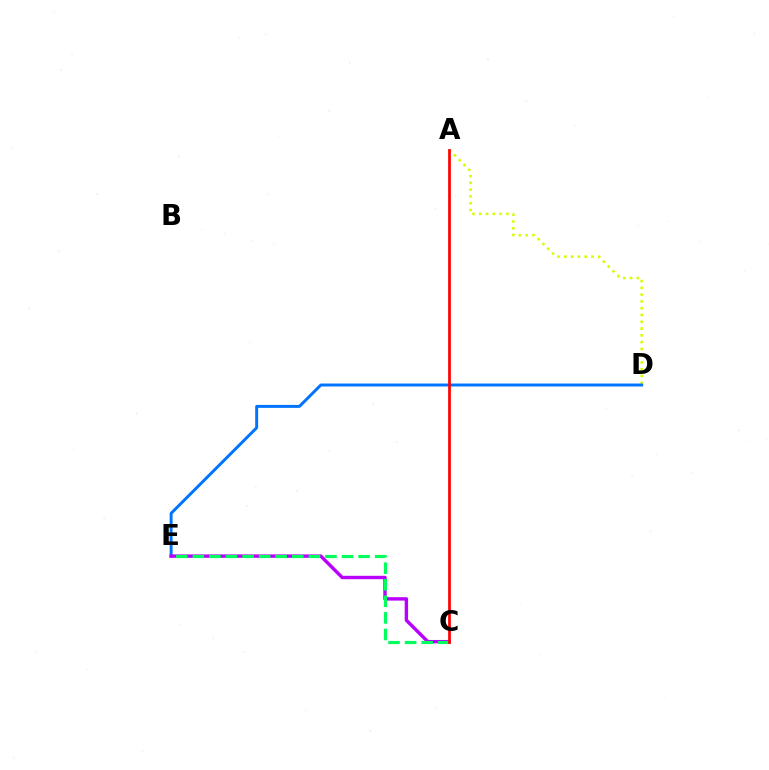{('A', 'D'): [{'color': '#d1ff00', 'line_style': 'dotted', 'thickness': 1.84}], ('D', 'E'): [{'color': '#0074ff', 'line_style': 'solid', 'thickness': 2.13}], ('C', 'E'): [{'color': '#b900ff', 'line_style': 'solid', 'thickness': 2.45}, {'color': '#00ff5c', 'line_style': 'dashed', 'thickness': 2.25}], ('A', 'C'): [{'color': '#ff0000', 'line_style': 'solid', 'thickness': 1.95}]}